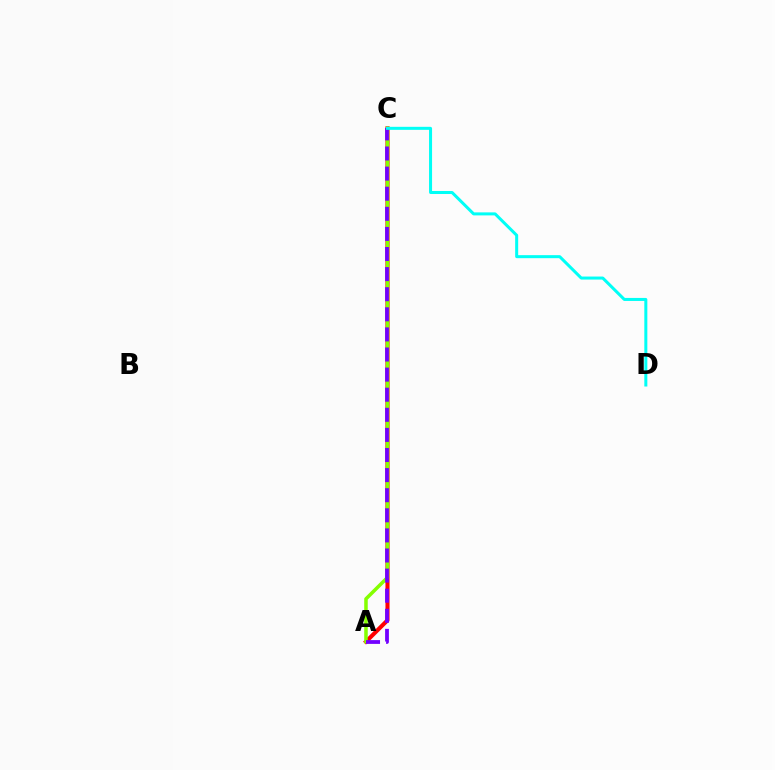{('A', 'C'): [{'color': '#ff0000', 'line_style': 'solid', 'thickness': 2.94}, {'color': '#84ff00', 'line_style': 'solid', 'thickness': 2.53}, {'color': '#7200ff', 'line_style': 'dashed', 'thickness': 2.73}], ('C', 'D'): [{'color': '#00fff6', 'line_style': 'solid', 'thickness': 2.17}]}